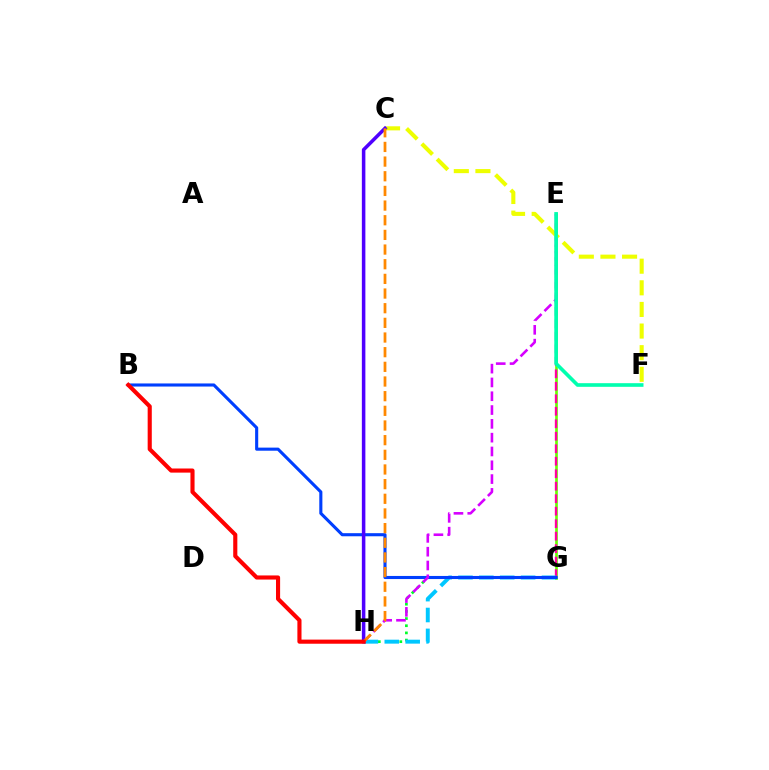{('G', 'H'): [{'color': '#00ff27', 'line_style': 'dotted', 'thickness': 1.95}, {'color': '#00c7ff', 'line_style': 'dashed', 'thickness': 2.84}], ('E', 'G'): [{'color': '#66ff00', 'line_style': 'solid', 'thickness': 1.93}, {'color': '#ff00a0', 'line_style': 'dashed', 'thickness': 1.7}], ('C', 'F'): [{'color': '#eeff00', 'line_style': 'dashed', 'thickness': 2.94}], ('B', 'G'): [{'color': '#003fff', 'line_style': 'solid', 'thickness': 2.23}], ('E', 'H'): [{'color': '#d600ff', 'line_style': 'dashed', 'thickness': 1.88}], ('C', 'H'): [{'color': '#4f00ff', 'line_style': 'solid', 'thickness': 2.54}, {'color': '#ff8800', 'line_style': 'dashed', 'thickness': 1.99}], ('B', 'H'): [{'color': '#ff0000', 'line_style': 'solid', 'thickness': 2.97}], ('E', 'F'): [{'color': '#00ffaf', 'line_style': 'solid', 'thickness': 2.62}]}